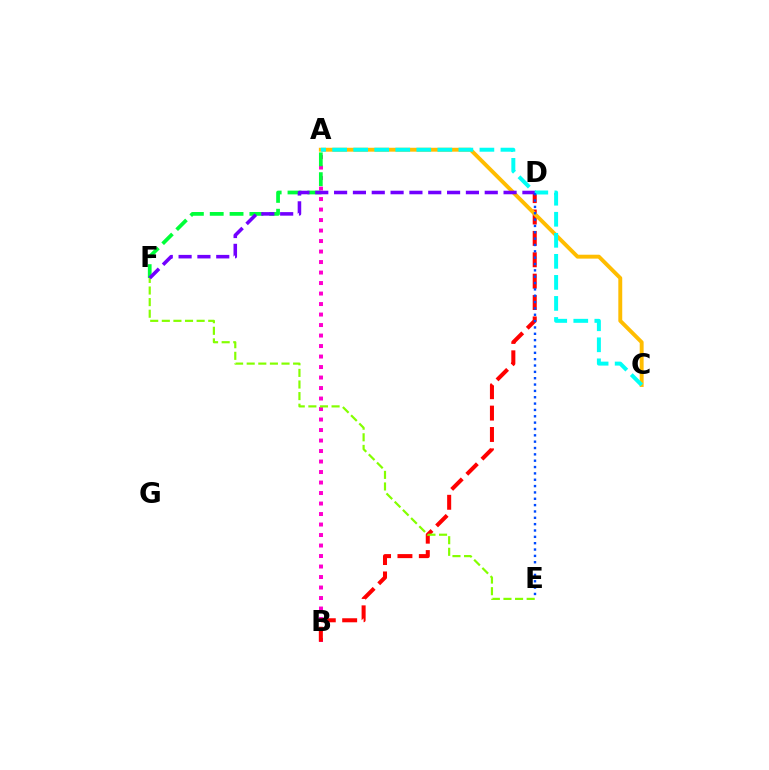{('A', 'B'): [{'color': '#ff00cf', 'line_style': 'dotted', 'thickness': 2.85}], ('B', 'D'): [{'color': '#ff0000', 'line_style': 'dashed', 'thickness': 2.9}], ('A', 'C'): [{'color': '#ffbd00', 'line_style': 'solid', 'thickness': 2.81}, {'color': '#00fff6', 'line_style': 'dashed', 'thickness': 2.86}], ('A', 'F'): [{'color': '#00ff39', 'line_style': 'dashed', 'thickness': 2.69}], ('E', 'F'): [{'color': '#84ff00', 'line_style': 'dashed', 'thickness': 1.58}], ('D', 'F'): [{'color': '#7200ff', 'line_style': 'dashed', 'thickness': 2.56}], ('D', 'E'): [{'color': '#004bff', 'line_style': 'dotted', 'thickness': 1.72}]}